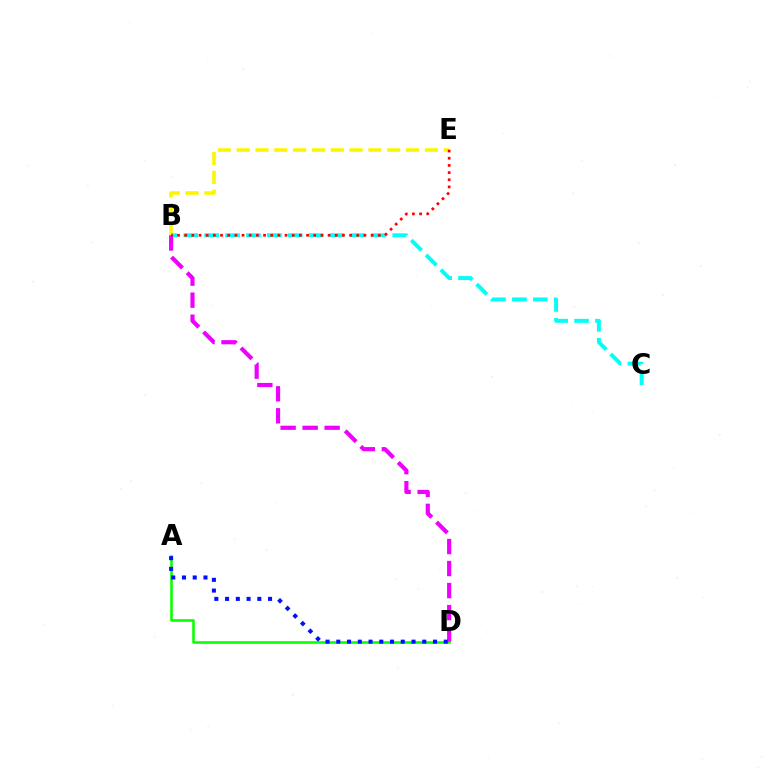{('B', 'E'): [{'color': '#fcf500', 'line_style': 'dashed', 'thickness': 2.56}, {'color': '#ff0000', 'line_style': 'dotted', 'thickness': 1.95}], ('A', 'D'): [{'color': '#08ff00', 'line_style': 'solid', 'thickness': 1.85}, {'color': '#0010ff', 'line_style': 'dotted', 'thickness': 2.92}], ('B', 'C'): [{'color': '#00fff6', 'line_style': 'dashed', 'thickness': 2.84}], ('B', 'D'): [{'color': '#ee00ff', 'line_style': 'dashed', 'thickness': 2.99}]}